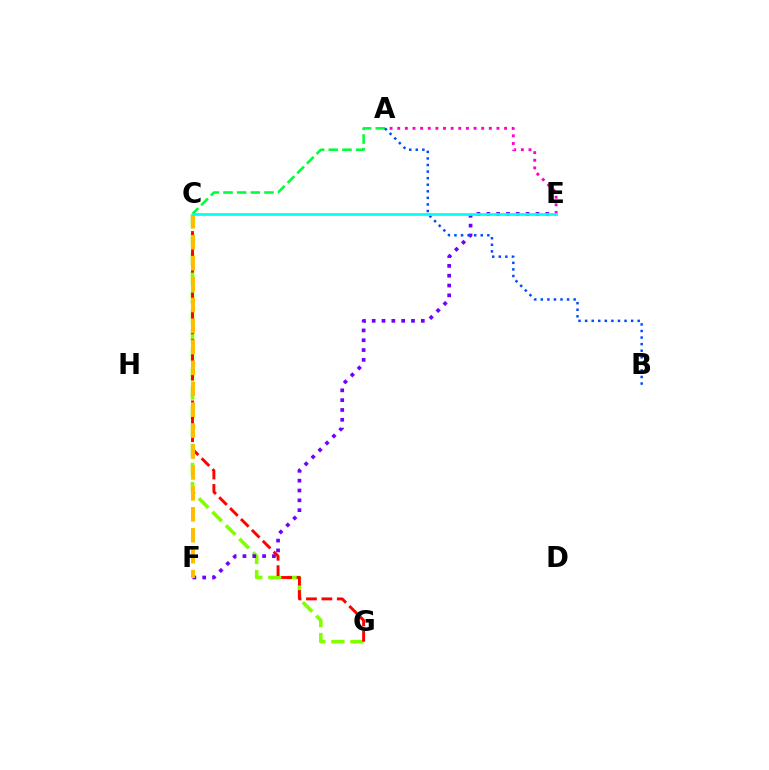{('C', 'G'): [{'color': '#84ff00', 'line_style': 'dashed', 'thickness': 2.6}, {'color': '#ff0000', 'line_style': 'dashed', 'thickness': 2.09}], ('E', 'F'): [{'color': '#7200ff', 'line_style': 'dotted', 'thickness': 2.67}], ('A', 'E'): [{'color': '#ff00cf', 'line_style': 'dotted', 'thickness': 2.07}], ('A', 'C'): [{'color': '#00ff39', 'line_style': 'dashed', 'thickness': 1.86}], ('A', 'B'): [{'color': '#004bff', 'line_style': 'dotted', 'thickness': 1.79}], ('C', 'F'): [{'color': '#ffbd00', 'line_style': 'dashed', 'thickness': 2.84}], ('C', 'E'): [{'color': '#00fff6', 'line_style': 'solid', 'thickness': 1.97}]}